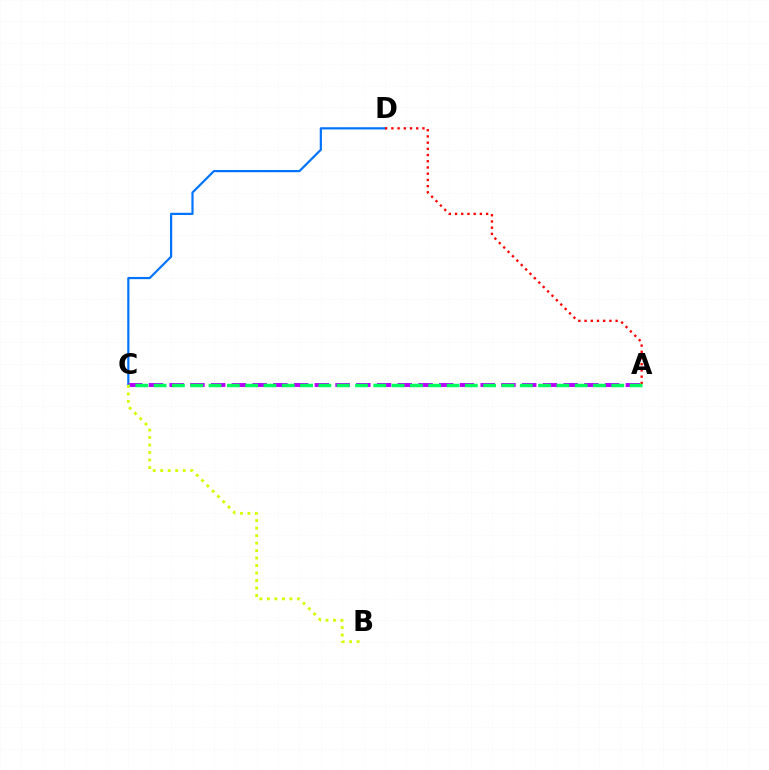{('C', 'D'): [{'color': '#0074ff', 'line_style': 'solid', 'thickness': 1.58}], ('A', 'D'): [{'color': '#ff0000', 'line_style': 'dotted', 'thickness': 1.69}], ('A', 'C'): [{'color': '#b900ff', 'line_style': 'dashed', 'thickness': 2.82}, {'color': '#00ff5c', 'line_style': 'dashed', 'thickness': 2.49}], ('B', 'C'): [{'color': '#d1ff00', 'line_style': 'dotted', 'thickness': 2.04}]}